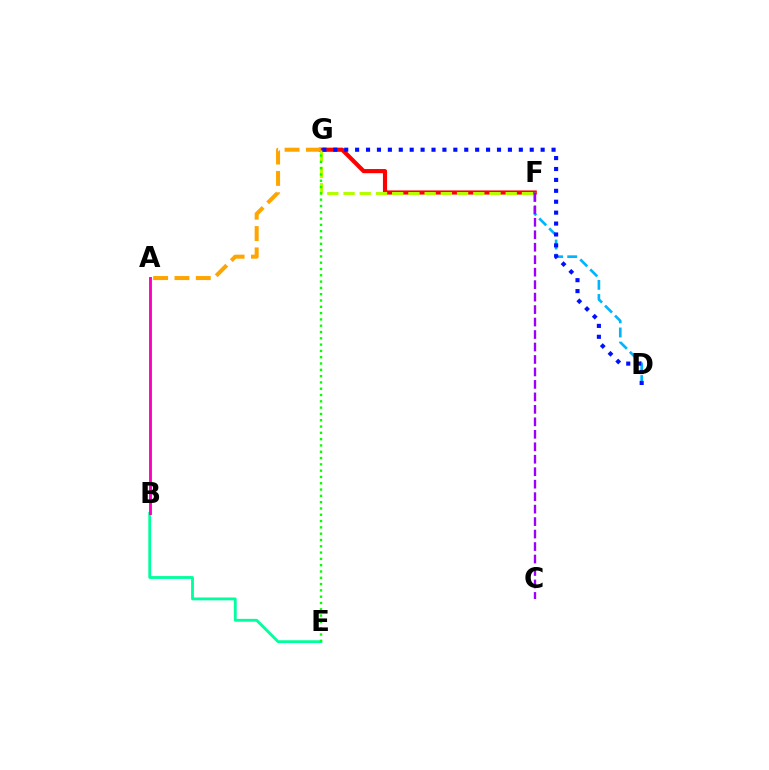{('F', 'G'): [{'color': '#ff0000', 'line_style': 'solid', 'thickness': 2.99}, {'color': '#b3ff00', 'line_style': 'dashed', 'thickness': 2.2}], ('B', 'E'): [{'color': '#00ff9d', 'line_style': 'solid', 'thickness': 2.04}], ('D', 'F'): [{'color': '#00b5ff', 'line_style': 'dashed', 'thickness': 1.92}], ('C', 'F'): [{'color': '#9b00ff', 'line_style': 'dashed', 'thickness': 1.69}], ('E', 'G'): [{'color': '#08ff00', 'line_style': 'dotted', 'thickness': 1.71}], ('D', 'G'): [{'color': '#0010ff', 'line_style': 'dotted', 'thickness': 2.97}], ('A', 'B'): [{'color': '#ff00bd', 'line_style': 'solid', 'thickness': 2.07}], ('A', 'G'): [{'color': '#ffa500', 'line_style': 'dashed', 'thickness': 2.9}]}